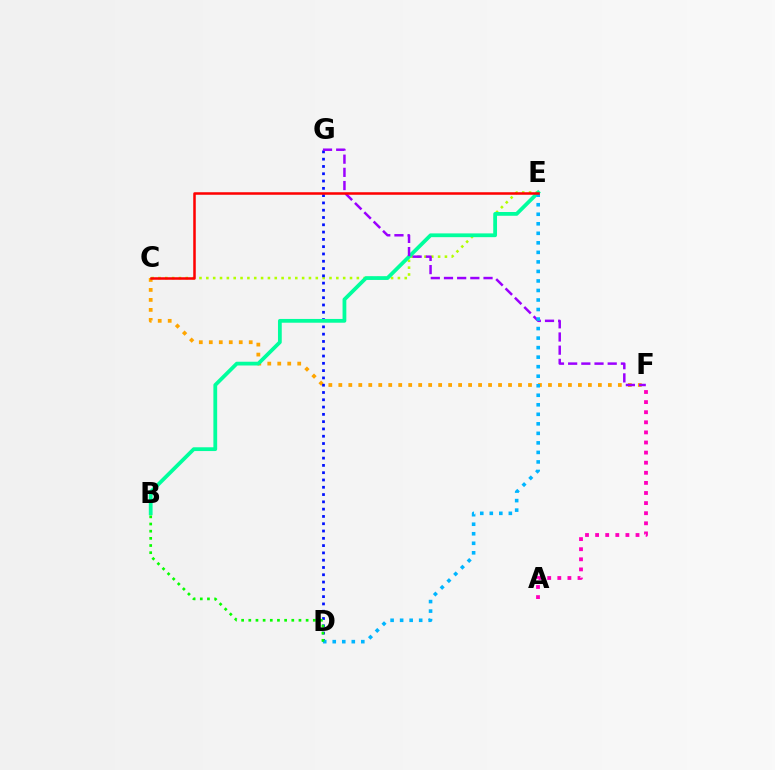{('C', 'F'): [{'color': '#ffa500', 'line_style': 'dotted', 'thickness': 2.71}], ('C', 'E'): [{'color': '#b3ff00', 'line_style': 'dotted', 'thickness': 1.86}, {'color': '#ff0000', 'line_style': 'solid', 'thickness': 1.82}], ('D', 'G'): [{'color': '#0010ff', 'line_style': 'dotted', 'thickness': 1.98}], ('B', 'E'): [{'color': '#00ff9d', 'line_style': 'solid', 'thickness': 2.71}], ('F', 'G'): [{'color': '#9b00ff', 'line_style': 'dashed', 'thickness': 1.79}], ('D', 'E'): [{'color': '#00b5ff', 'line_style': 'dotted', 'thickness': 2.59}], ('A', 'F'): [{'color': '#ff00bd', 'line_style': 'dotted', 'thickness': 2.74}], ('B', 'D'): [{'color': '#08ff00', 'line_style': 'dotted', 'thickness': 1.95}]}